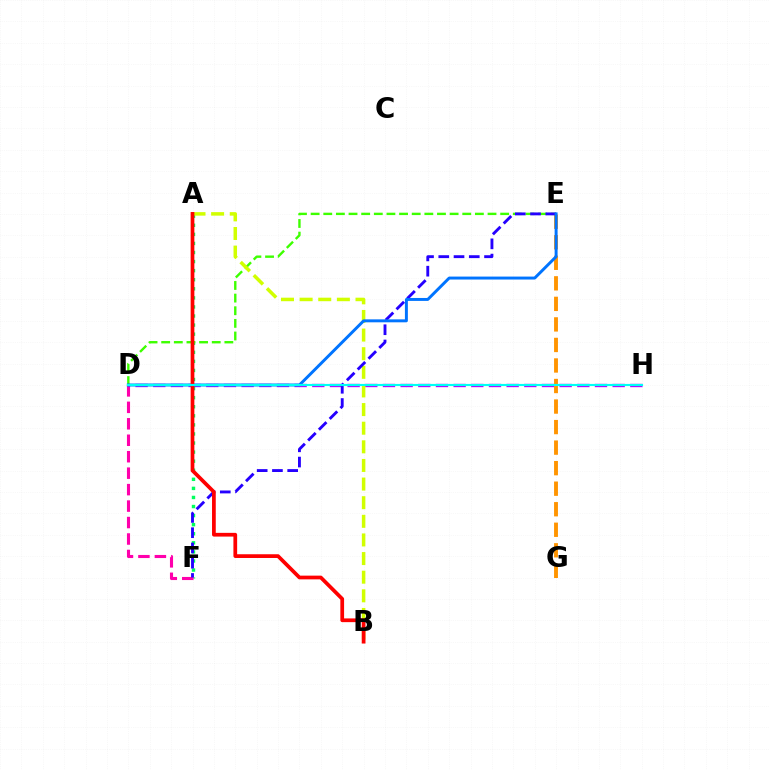{('A', 'F'): [{'color': '#00ff5c', 'line_style': 'dotted', 'thickness': 2.47}], ('D', 'E'): [{'color': '#3dff00', 'line_style': 'dashed', 'thickness': 1.72}, {'color': '#0074ff', 'line_style': 'solid', 'thickness': 2.12}], ('D', 'F'): [{'color': '#ff00ac', 'line_style': 'dashed', 'thickness': 2.24}], ('D', 'H'): [{'color': '#b900ff', 'line_style': 'dashed', 'thickness': 2.4}, {'color': '#00fff6', 'line_style': 'solid', 'thickness': 1.54}], ('A', 'B'): [{'color': '#d1ff00', 'line_style': 'dashed', 'thickness': 2.53}, {'color': '#ff0000', 'line_style': 'solid', 'thickness': 2.69}], ('E', 'G'): [{'color': '#ff9400', 'line_style': 'dashed', 'thickness': 2.79}], ('E', 'F'): [{'color': '#2500ff', 'line_style': 'dashed', 'thickness': 2.07}]}